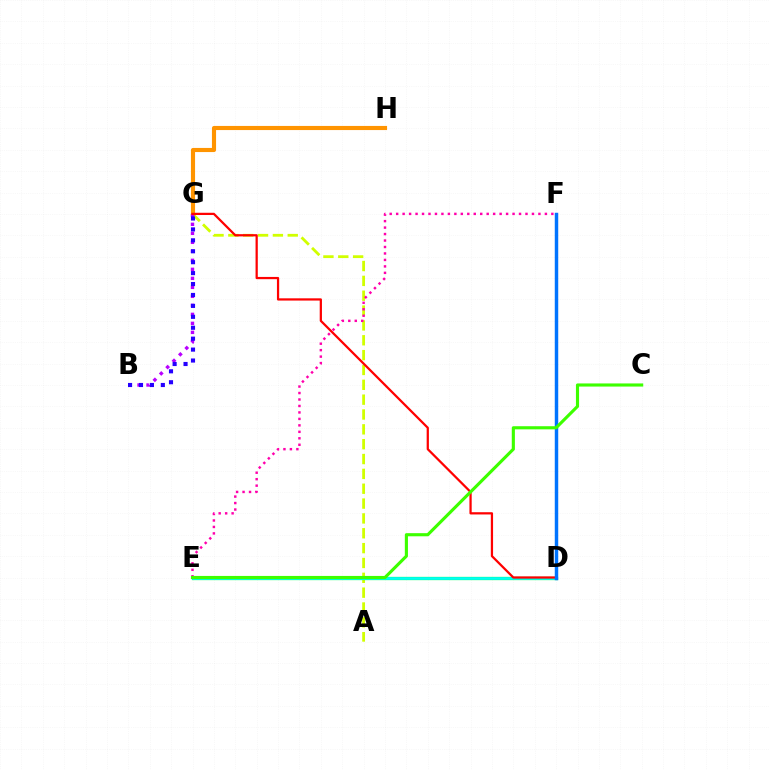{('A', 'G'): [{'color': '#d1ff00', 'line_style': 'dashed', 'thickness': 2.02}], ('D', 'E'): [{'color': '#00ff5c', 'line_style': 'solid', 'thickness': 2.37}, {'color': '#00fff6', 'line_style': 'solid', 'thickness': 1.89}], ('E', 'F'): [{'color': '#ff00ac', 'line_style': 'dotted', 'thickness': 1.76}], ('G', 'H'): [{'color': '#ff9400', 'line_style': 'solid', 'thickness': 2.97}], ('B', 'G'): [{'color': '#b900ff', 'line_style': 'dotted', 'thickness': 2.45}, {'color': '#2500ff', 'line_style': 'dotted', 'thickness': 2.97}], ('D', 'G'): [{'color': '#ff0000', 'line_style': 'solid', 'thickness': 1.62}], ('D', 'F'): [{'color': '#0074ff', 'line_style': 'solid', 'thickness': 2.49}], ('C', 'E'): [{'color': '#3dff00', 'line_style': 'solid', 'thickness': 2.25}]}